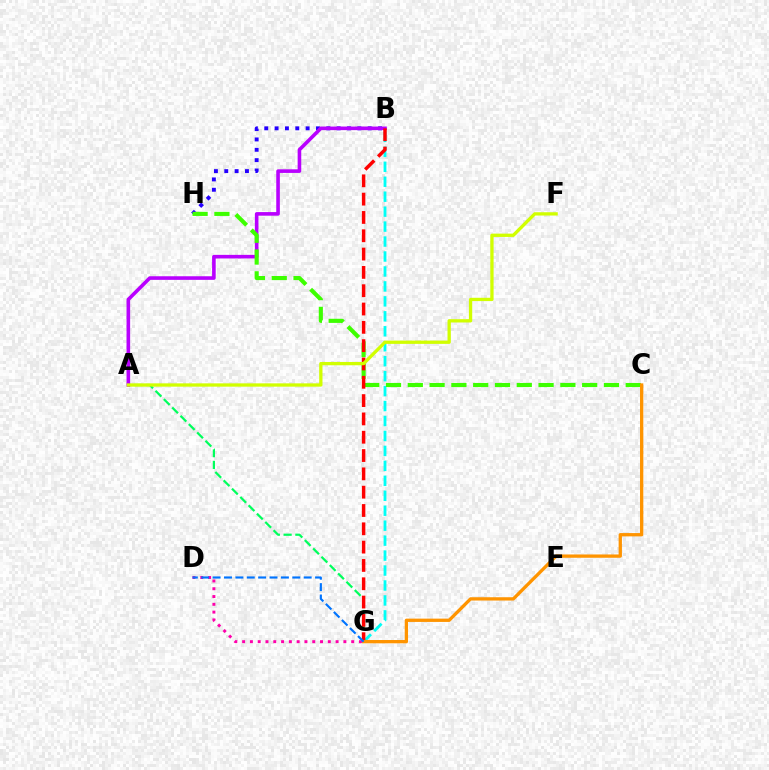{('A', 'G'): [{'color': '#00ff5c', 'line_style': 'dashed', 'thickness': 1.6}], ('B', 'H'): [{'color': '#2500ff', 'line_style': 'dotted', 'thickness': 2.81}], ('A', 'B'): [{'color': '#b900ff', 'line_style': 'solid', 'thickness': 2.59}], ('B', 'G'): [{'color': '#00fff6', 'line_style': 'dashed', 'thickness': 2.03}, {'color': '#ff0000', 'line_style': 'dashed', 'thickness': 2.49}], ('C', 'H'): [{'color': '#3dff00', 'line_style': 'dashed', 'thickness': 2.96}], ('C', 'G'): [{'color': '#ff9400', 'line_style': 'solid', 'thickness': 2.38}], ('D', 'G'): [{'color': '#ff00ac', 'line_style': 'dotted', 'thickness': 2.12}, {'color': '#0074ff', 'line_style': 'dashed', 'thickness': 1.55}], ('A', 'F'): [{'color': '#d1ff00', 'line_style': 'solid', 'thickness': 2.38}]}